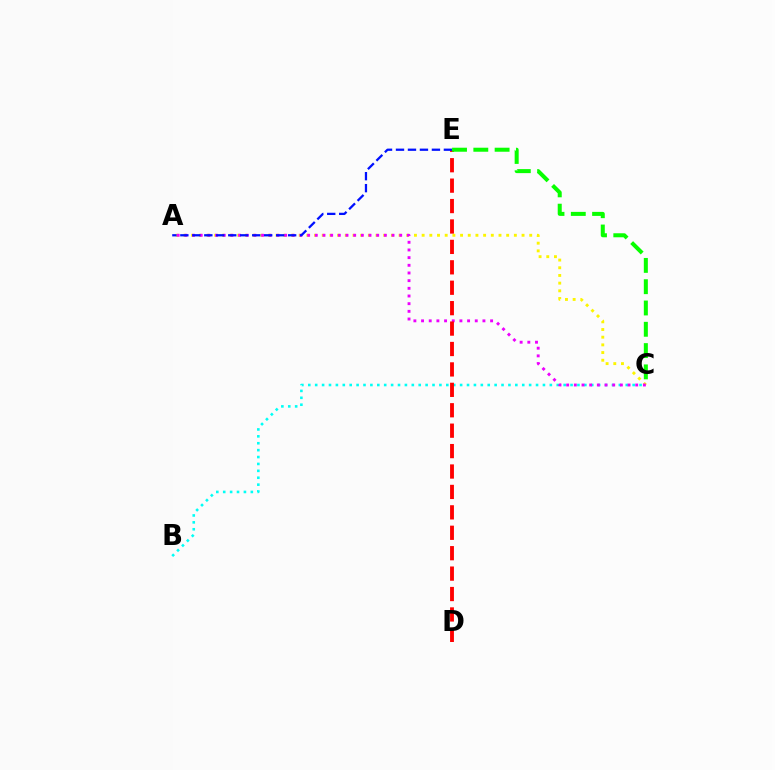{('B', 'C'): [{'color': '#00fff6', 'line_style': 'dotted', 'thickness': 1.88}], ('A', 'C'): [{'color': '#fcf500', 'line_style': 'dotted', 'thickness': 2.09}, {'color': '#ee00ff', 'line_style': 'dotted', 'thickness': 2.08}], ('D', 'E'): [{'color': '#ff0000', 'line_style': 'dashed', 'thickness': 2.77}], ('A', 'E'): [{'color': '#0010ff', 'line_style': 'dashed', 'thickness': 1.63}], ('C', 'E'): [{'color': '#08ff00', 'line_style': 'dashed', 'thickness': 2.89}]}